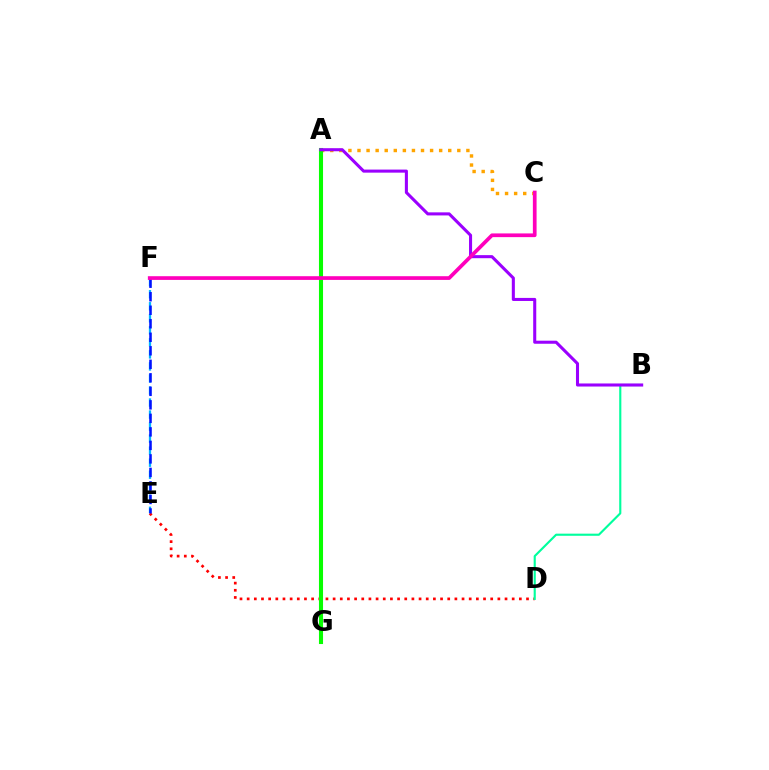{('A', 'C'): [{'color': '#ffa500', 'line_style': 'dotted', 'thickness': 2.47}], ('D', 'E'): [{'color': '#ff0000', 'line_style': 'dotted', 'thickness': 1.95}], ('A', 'G'): [{'color': '#b3ff00', 'line_style': 'dotted', 'thickness': 1.62}, {'color': '#08ff00', 'line_style': 'solid', 'thickness': 2.94}], ('E', 'F'): [{'color': '#00b5ff', 'line_style': 'dashed', 'thickness': 1.63}, {'color': '#0010ff', 'line_style': 'dashed', 'thickness': 1.84}], ('B', 'D'): [{'color': '#00ff9d', 'line_style': 'solid', 'thickness': 1.54}], ('A', 'B'): [{'color': '#9b00ff', 'line_style': 'solid', 'thickness': 2.21}], ('C', 'F'): [{'color': '#ff00bd', 'line_style': 'solid', 'thickness': 2.67}]}